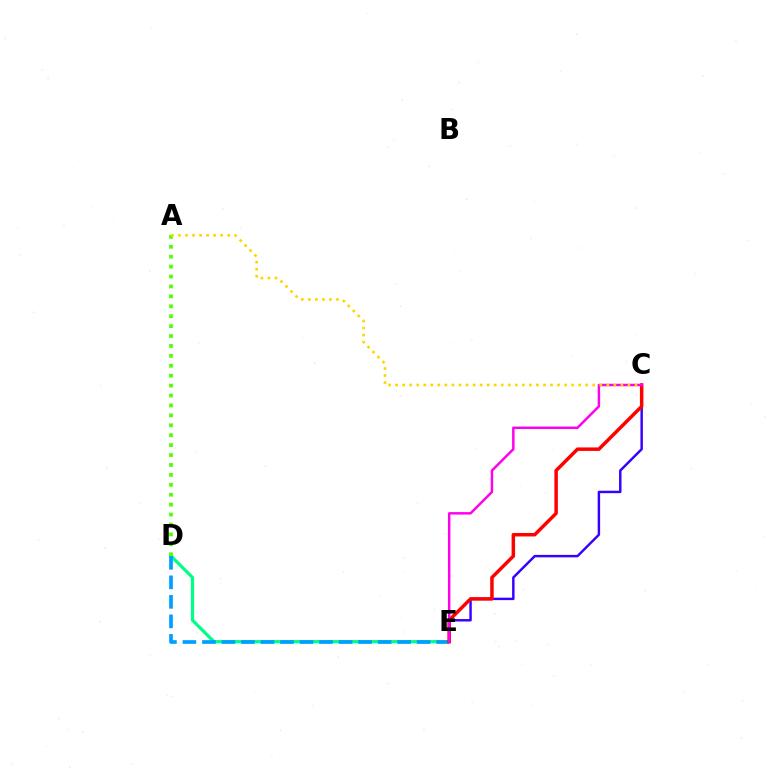{('D', 'E'): [{'color': '#00ff86', 'line_style': 'solid', 'thickness': 2.31}, {'color': '#009eff', 'line_style': 'dashed', 'thickness': 2.65}], ('C', 'E'): [{'color': '#3700ff', 'line_style': 'solid', 'thickness': 1.76}, {'color': '#ff0000', 'line_style': 'solid', 'thickness': 2.5}, {'color': '#ff00ed', 'line_style': 'solid', 'thickness': 1.78}], ('A', 'D'): [{'color': '#4fff00', 'line_style': 'dotted', 'thickness': 2.69}], ('A', 'C'): [{'color': '#ffd500', 'line_style': 'dotted', 'thickness': 1.91}]}